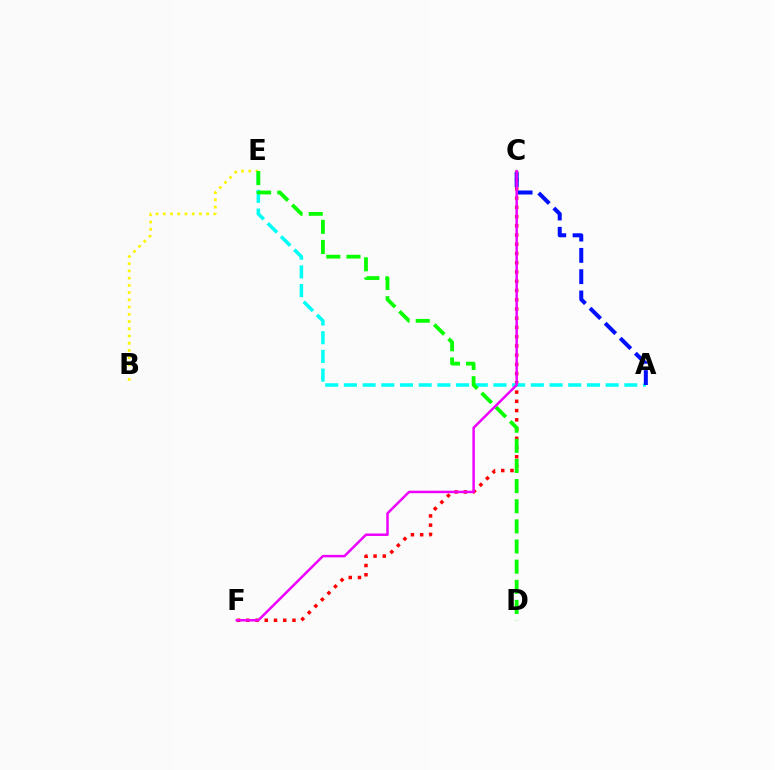{('B', 'E'): [{'color': '#fcf500', 'line_style': 'dotted', 'thickness': 1.96}], ('C', 'F'): [{'color': '#ff0000', 'line_style': 'dotted', 'thickness': 2.51}, {'color': '#ee00ff', 'line_style': 'solid', 'thickness': 1.79}], ('A', 'E'): [{'color': '#00fff6', 'line_style': 'dashed', 'thickness': 2.54}], ('D', 'E'): [{'color': '#08ff00', 'line_style': 'dashed', 'thickness': 2.74}], ('A', 'C'): [{'color': '#0010ff', 'line_style': 'dashed', 'thickness': 2.89}]}